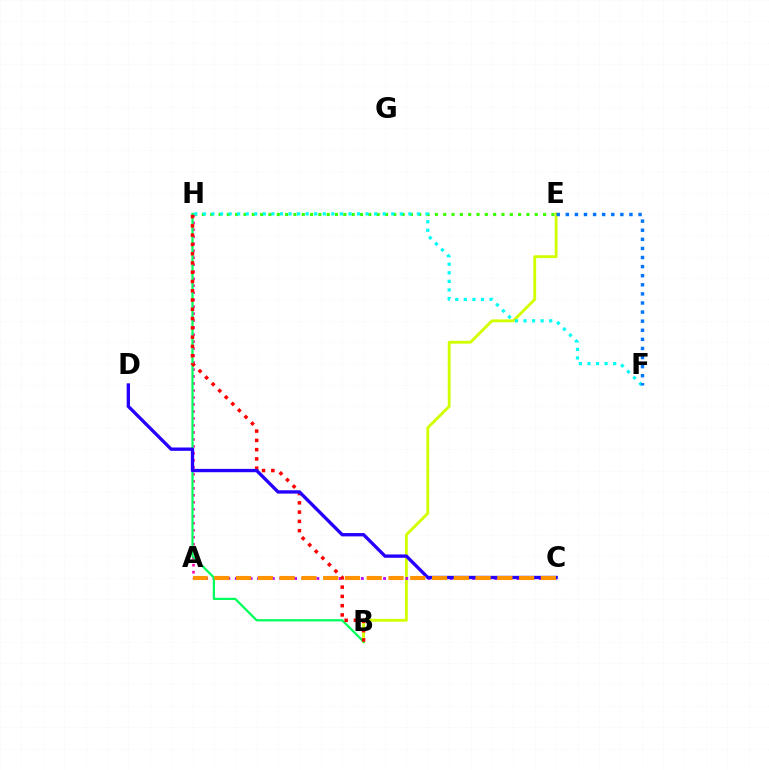{('E', 'H'): [{'color': '#3dff00', 'line_style': 'dotted', 'thickness': 2.26}], ('B', 'E'): [{'color': '#d1ff00', 'line_style': 'solid', 'thickness': 2.05}], ('A', 'H'): [{'color': '#ff00ac', 'line_style': 'dotted', 'thickness': 1.9}], ('A', 'C'): [{'color': '#b900ff', 'line_style': 'dotted', 'thickness': 2.01}, {'color': '#ff9400', 'line_style': 'dashed', 'thickness': 2.96}], ('B', 'H'): [{'color': '#00ff5c', 'line_style': 'solid', 'thickness': 1.62}, {'color': '#ff0000', 'line_style': 'dotted', 'thickness': 2.52}], ('C', 'D'): [{'color': '#2500ff', 'line_style': 'solid', 'thickness': 2.4}], ('F', 'H'): [{'color': '#00fff6', 'line_style': 'dotted', 'thickness': 2.33}], ('E', 'F'): [{'color': '#0074ff', 'line_style': 'dotted', 'thickness': 2.47}]}